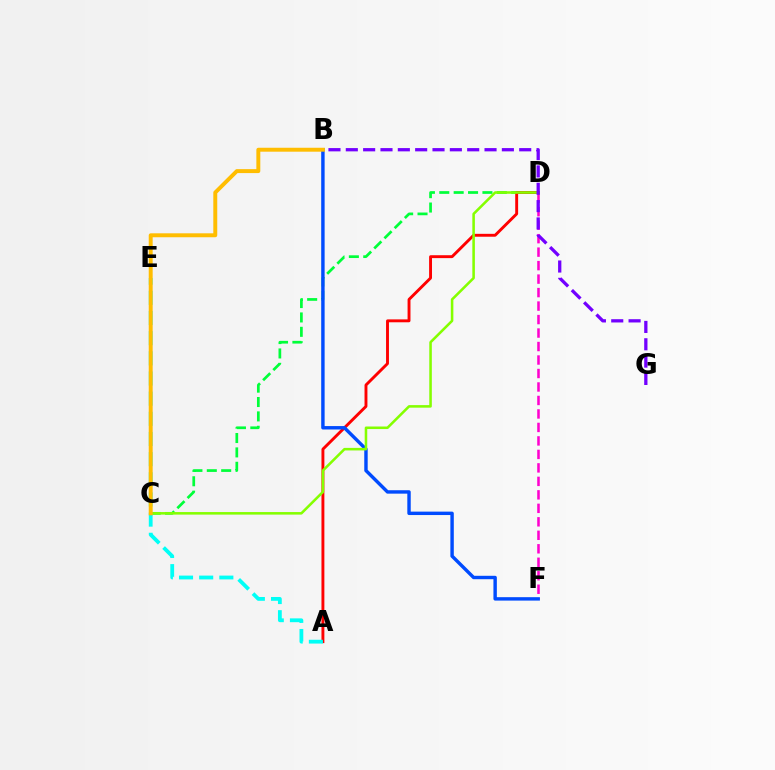{('C', 'D'): [{'color': '#00ff39', 'line_style': 'dashed', 'thickness': 1.95}, {'color': '#84ff00', 'line_style': 'solid', 'thickness': 1.83}], ('A', 'D'): [{'color': '#ff0000', 'line_style': 'solid', 'thickness': 2.09}], ('D', 'F'): [{'color': '#ff00cf', 'line_style': 'dashed', 'thickness': 1.83}], ('A', 'E'): [{'color': '#00fff6', 'line_style': 'dashed', 'thickness': 2.74}], ('B', 'F'): [{'color': '#004bff', 'line_style': 'solid', 'thickness': 2.46}], ('B', 'G'): [{'color': '#7200ff', 'line_style': 'dashed', 'thickness': 2.36}], ('B', 'C'): [{'color': '#ffbd00', 'line_style': 'solid', 'thickness': 2.84}]}